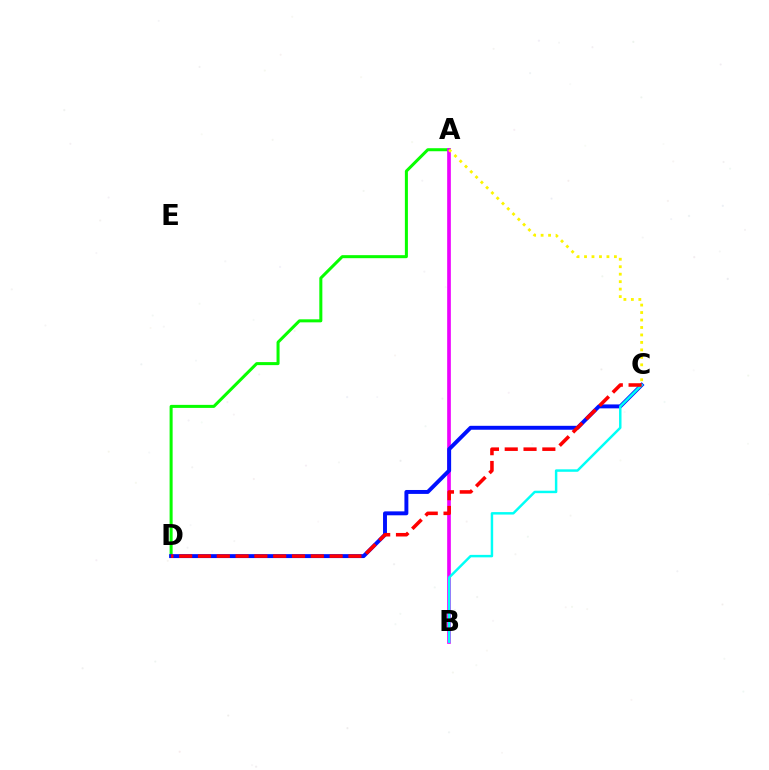{('A', 'D'): [{'color': '#08ff00', 'line_style': 'solid', 'thickness': 2.18}], ('A', 'B'): [{'color': '#ee00ff', 'line_style': 'solid', 'thickness': 2.64}], ('A', 'C'): [{'color': '#fcf500', 'line_style': 'dotted', 'thickness': 2.03}], ('C', 'D'): [{'color': '#0010ff', 'line_style': 'solid', 'thickness': 2.83}, {'color': '#ff0000', 'line_style': 'dashed', 'thickness': 2.55}], ('B', 'C'): [{'color': '#00fff6', 'line_style': 'solid', 'thickness': 1.77}]}